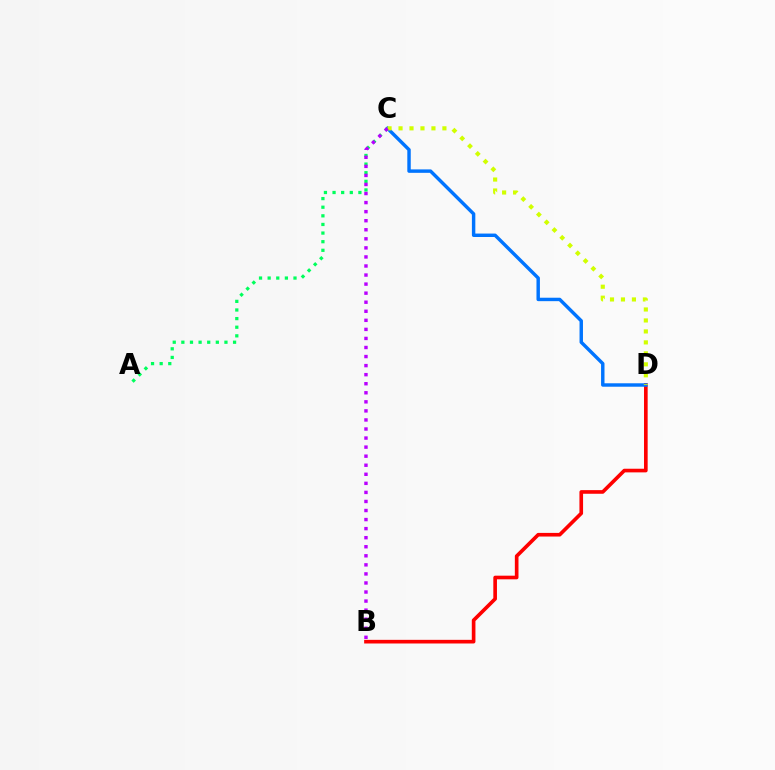{('B', 'D'): [{'color': '#ff0000', 'line_style': 'solid', 'thickness': 2.62}], ('A', 'C'): [{'color': '#00ff5c', 'line_style': 'dotted', 'thickness': 2.34}], ('C', 'D'): [{'color': '#0074ff', 'line_style': 'solid', 'thickness': 2.47}, {'color': '#d1ff00', 'line_style': 'dotted', 'thickness': 2.98}], ('B', 'C'): [{'color': '#b900ff', 'line_style': 'dotted', 'thickness': 2.46}]}